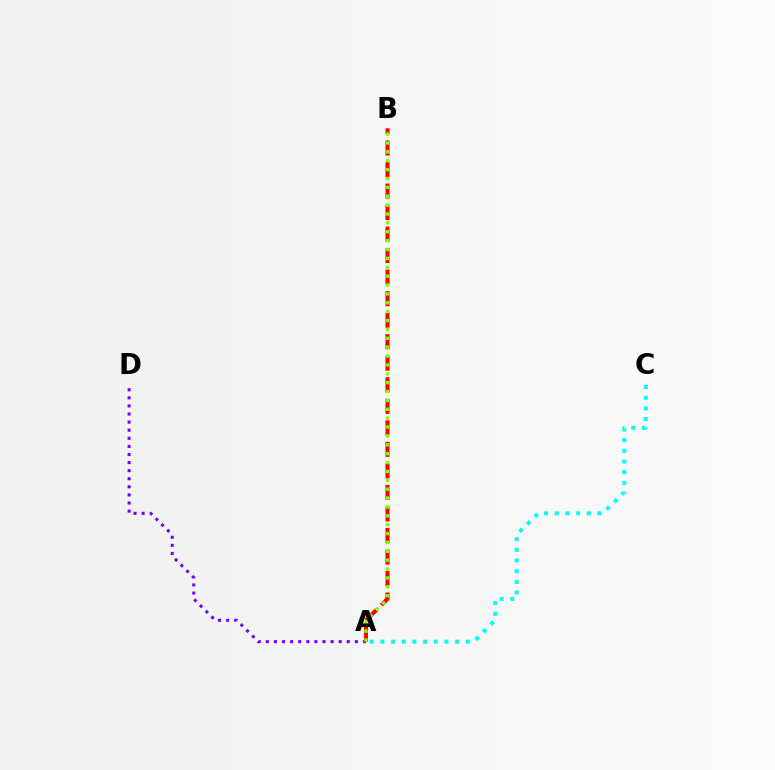{('A', 'D'): [{'color': '#7200ff', 'line_style': 'dotted', 'thickness': 2.2}], ('A', 'C'): [{'color': '#00fff6', 'line_style': 'dotted', 'thickness': 2.9}], ('A', 'B'): [{'color': '#ff0000', 'line_style': 'dashed', 'thickness': 2.92}, {'color': '#84ff00', 'line_style': 'dotted', 'thickness': 2.41}]}